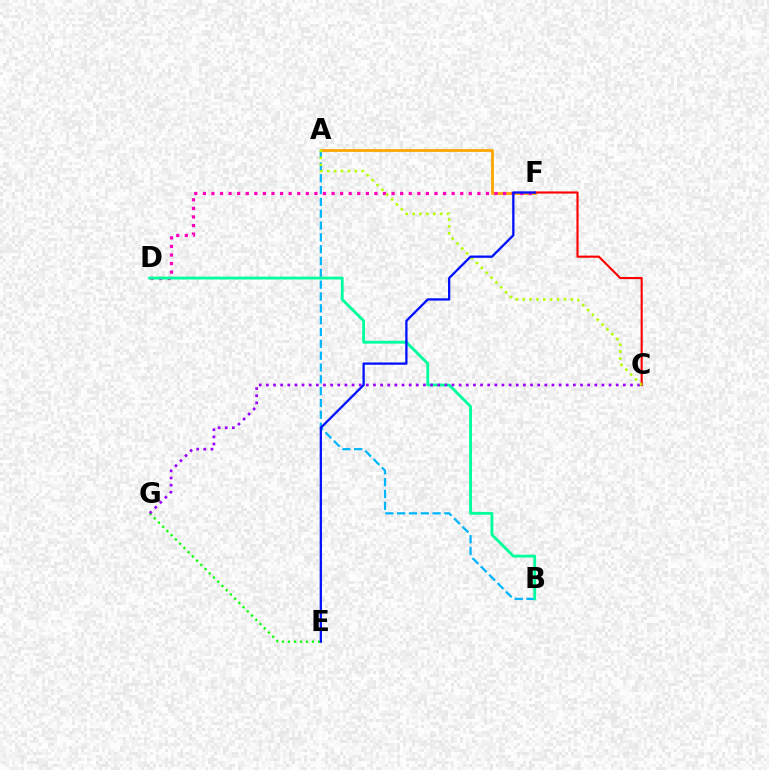{('A', 'F'): [{'color': '#ffa500', 'line_style': 'solid', 'thickness': 2.0}], ('A', 'B'): [{'color': '#00b5ff', 'line_style': 'dashed', 'thickness': 1.61}], ('D', 'F'): [{'color': '#ff00bd', 'line_style': 'dotted', 'thickness': 2.33}], ('C', 'F'): [{'color': '#ff0000', 'line_style': 'solid', 'thickness': 1.54}], ('B', 'D'): [{'color': '#00ff9d', 'line_style': 'solid', 'thickness': 2.04}], ('E', 'G'): [{'color': '#08ff00', 'line_style': 'dotted', 'thickness': 1.62}], ('C', 'G'): [{'color': '#9b00ff', 'line_style': 'dotted', 'thickness': 1.94}], ('A', 'C'): [{'color': '#b3ff00', 'line_style': 'dotted', 'thickness': 1.87}], ('E', 'F'): [{'color': '#0010ff', 'line_style': 'solid', 'thickness': 1.65}]}